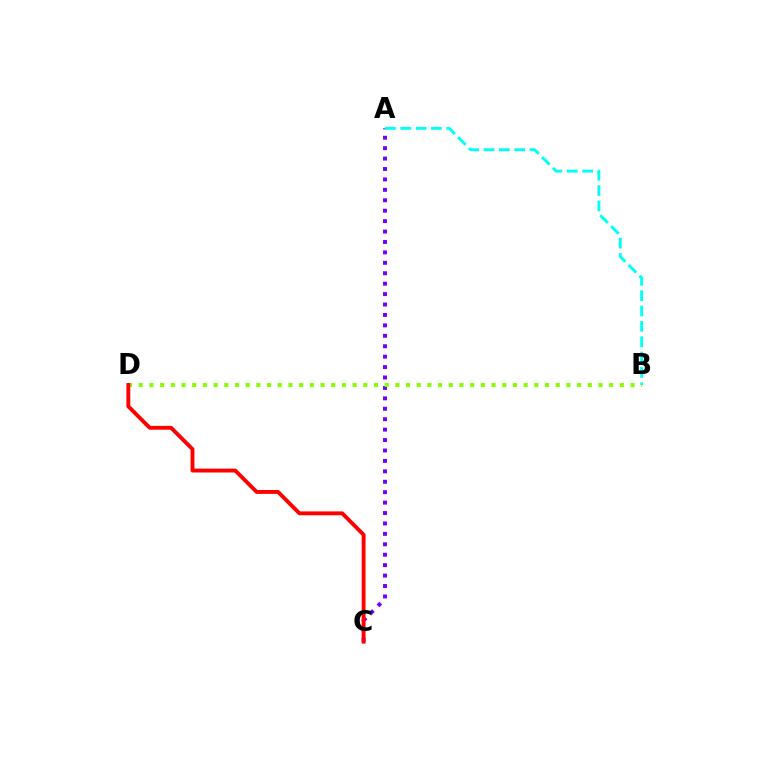{('A', 'C'): [{'color': '#7200ff', 'line_style': 'dotted', 'thickness': 2.83}], ('A', 'B'): [{'color': '#00fff6', 'line_style': 'dashed', 'thickness': 2.09}], ('B', 'D'): [{'color': '#84ff00', 'line_style': 'dotted', 'thickness': 2.91}], ('C', 'D'): [{'color': '#ff0000', 'line_style': 'solid', 'thickness': 2.8}]}